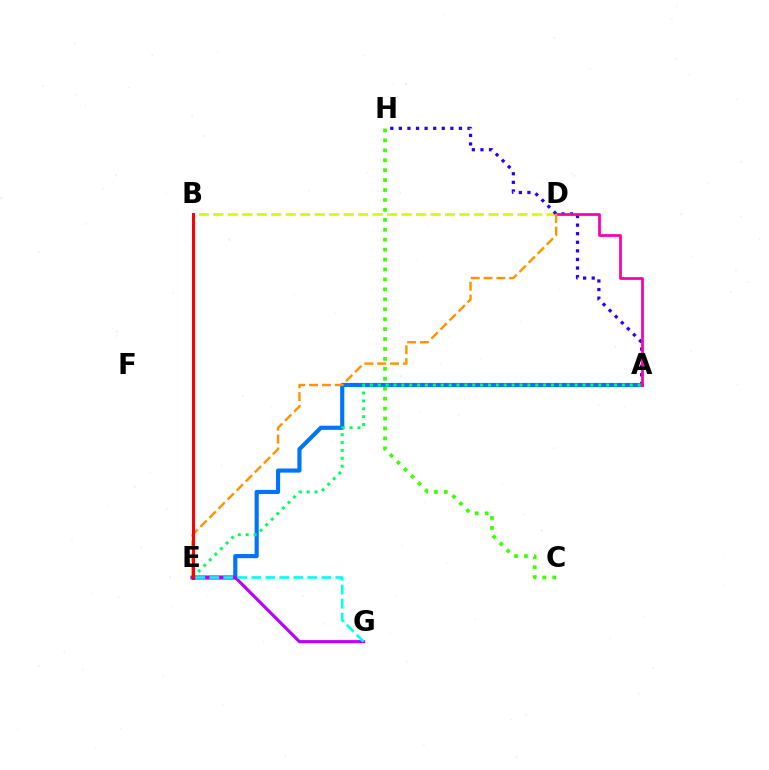{('B', 'D'): [{'color': '#d1ff00', 'line_style': 'dashed', 'thickness': 1.97}], ('A', 'H'): [{'color': '#2500ff', 'line_style': 'dotted', 'thickness': 2.33}], ('A', 'E'): [{'color': '#0074ff', 'line_style': 'solid', 'thickness': 2.99}, {'color': '#00ff5c', 'line_style': 'dotted', 'thickness': 2.14}], ('A', 'D'): [{'color': '#ff00ac', 'line_style': 'solid', 'thickness': 1.98}], ('C', 'H'): [{'color': '#3dff00', 'line_style': 'dotted', 'thickness': 2.7}], ('D', 'E'): [{'color': '#ff9400', 'line_style': 'dashed', 'thickness': 1.74}], ('E', 'G'): [{'color': '#b900ff', 'line_style': 'solid', 'thickness': 2.25}, {'color': '#00fff6', 'line_style': 'dashed', 'thickness': 1.9}], ('B', 'E'): [{'color': '#ff0000', 'line_style': 'solid', 'thickness': 2.17}]}